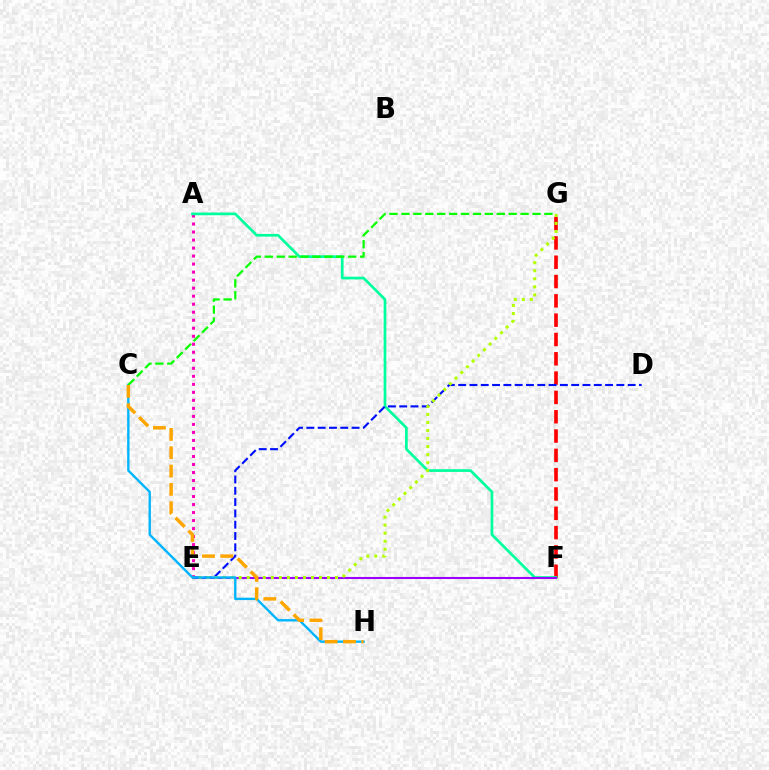{('F', 'G'): [{'color': '#ff0000', 'line_style': 'dashed', 'thickness': 2.62}], ('A', 'E'): [{'color': '#ff00bd', 'line_style': 'dotted', 'thickness': 2.18}], ('A', 'F'): [{'color': '#00ff9d', 'line_style': 'solid', 'thickness': 1.95}], ('E', 'F'): [{'color': '#9b00ff', 'line_style': 'solid', 'thickness': 1.5}], ('D', 'E'): [{'color': '#0010ff', 'line_style': 'dashed', 'thickness': 1.54}], ('E', 'G'): [{'color': '#b3ff00', 'line_style': 'dotted', 'thickness': 2.18}], ('C', 'H'): [{'color': '#00b5ff', 'line_style': 'solid', 'thickness': 1.71}, {'color': '#ffa500', 'line_style': 'dashed', 'thickness': 2.49}], ('C', 'G'): [{'color': '#08ff00', 'line_style': 'dashed', 'thickness': 1.62}]}